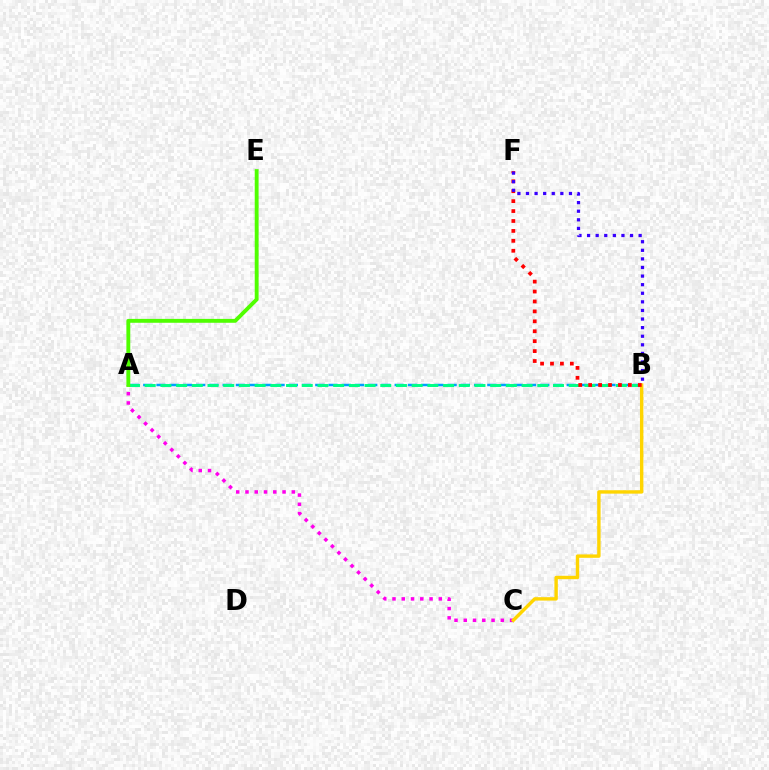{('A', 'C'): [{'color': '#ff00ed', 'line_style': 'dotted', 'thickness': 2.52}], ('A', 'B'): [{'color': '#009eff', 'line_style': 'dashed', 'thickness': 1.8}, {'color': '#00ff86', 'line_style': 'dashed', 'thickness': 2.13}], ('B', 'C'): [{'color': '#ffd500', 'line_style': 'solid', 'thickness': 2.45}], ('A', 'E'): [{'color': '#4fff00', 'line_style': 'solid', 'thickness': 2.79}], ('B', 'F'): [{'color': '#ff0000', 'line_style': 'dotted', 'thickness': 2.7}, {'color': '#3700ff', 'line_style': 'dotted', 'thickness': 2.33}]}